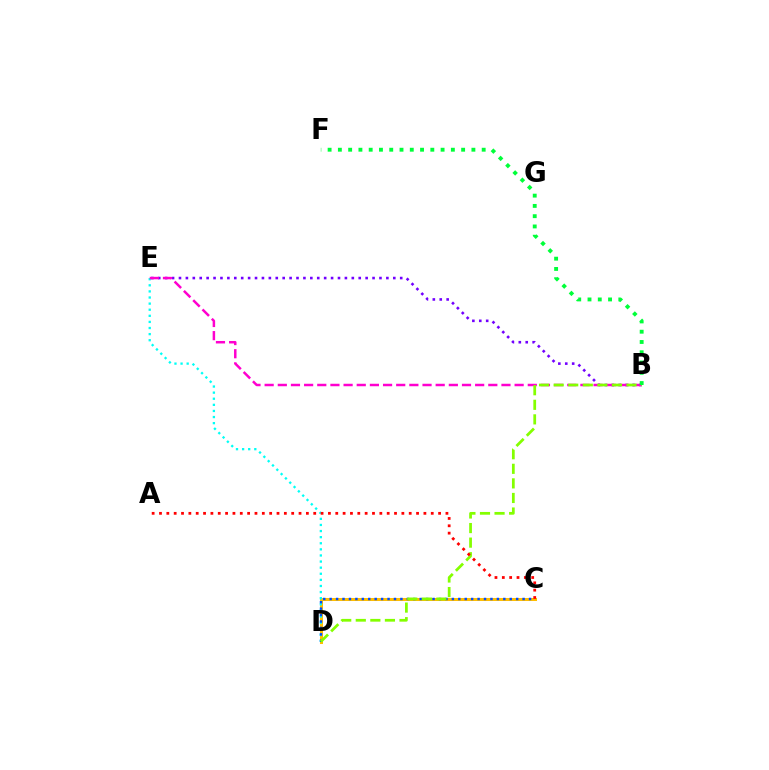{('B', 'E'): [{'color': '#7200ff', 'line_style': 'dotted', 'thickness': 1.88}, {'color': '#ff00cf', 'line_style': 'dashed', 'thickness': 1.79}], ('C', 'D'): [{'color': '#ffbd00', 'line_style': 'solid', 'thickness': 2.17}, {'color': '#004bff', 'line_style': 'dotted', 'thickness': 1.75}], ('D', 'E'): [{'color': '#00fff6', 'line_style': 'dotted', 'thickness': 1.66}], ('B', 'D'): [{'color': '#84ff00', 'line_style': 'dashed', 'thickness': 1.98}], ('A', 'C'): [{'color': '#ff0000', 'line_style': 'dotted', 'thickness': 2.0}], ('B', 'F'): [{'color': '#00ff39', 'line_style': 'dotted', 'thickness': 2.79}]}